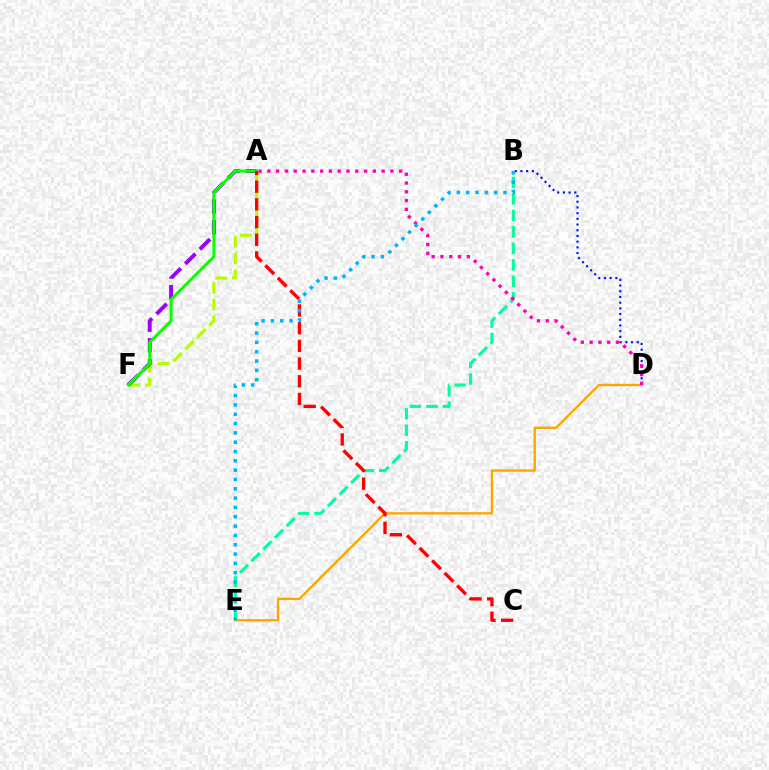{('B', 'D'): [{'color': '#0010ff', 'line_style': 'dotted', 'thickness': 1.55}], ('D', 'E'): [{'color': '#ffa500', 'line_style': 'solid', 'thickness': 1.7}], ('A', 'F'): [{'color': '#b3ff00', 'line_style': 'dashed', 'thickness': 2.29}, {'color': '#9b00ff', 'line_style': 'dashed', 'thickness': 2.81}, {'color': '#08ff00', 'line_style': 'solid', 'thickness': 2.13}], ('B', 'E'): [{'color': '#00ff9d', 'line_style': 'dashed', 'thickness': 2.24}, {'color': '#00b5ff', 'line_style': 'dotted', 'thickness': 2.53}], ('A', 'D'): [{'color': '#ff00bd', 'line_style': 'dotted', 'thickness': 2.39}], ('A', 'C'): [{'color': '#ff0000', 'line_style': 'dashed', 'thickness': 2.4}]}